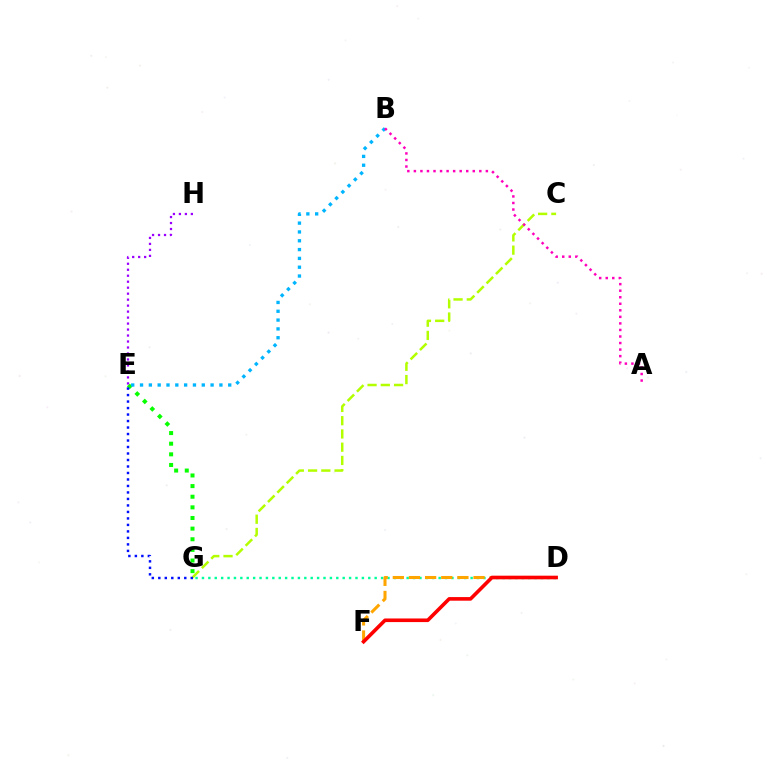{('C', 'G'): [{'color': '#b3ff00', 'line_style': 'dashed', 'thickness': 1.8}], ('D', 'G'): [{'color': '#00ff9d', 'line_style': 'dotted', 'thickness': 1.74}], ('E', 'G'): [{'color': '#08ff00', 'line_style': 'dotted', 'thickness': 2.89}, {'color': '#0010ff', 'line_style': 'dotted', 'thickness': 1.76}], ('B', 'E'): [{'color': '#00b5ff', 'line_style': 'dotted', 'thickness': 2.4}], ('D', 'F'): [{'color': '#ffa500', 'line_style': 'dashed', 'thickness': 2.19}, {'color': '#ff0000', 'line_style': 'solid', 'thickness': 2.6}], ('A', 'B'): [{'color': '#ff00bd', 'line_style': 'dotted', 'thickness': 1.78}], ('E', 'H'): [{'color': '#9b00ff', 'line_style': 'dotted', 'thickness': 1.63}]}